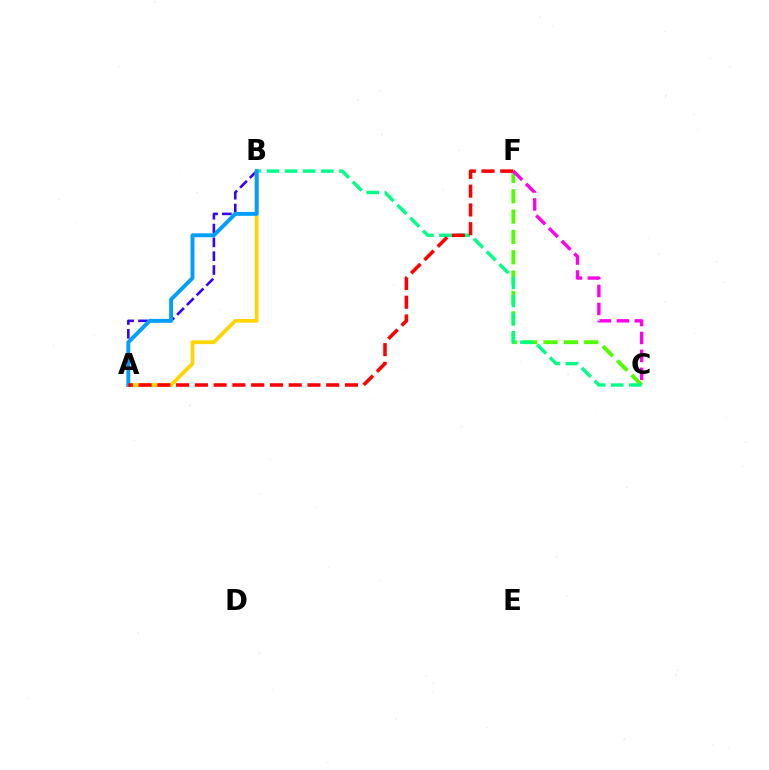{('C', 'F'): [{'color': '#4fff00', 'line_style': 'dashed', 'thickness': 2.76}, {'color': '#ff00ed', 'line_style': 'dashed', 'thickness': 2.44}], ('A', 'B'): [{'color': '#3700ff', 'line_style': 'dashed', 'thickness': 1.88}, {'color': '#ffd500', 'line_style': 'solid', 'thickness': 2.7}, {'color': '#009eff', 'line_style': 'solid', 'thickness': 2.81}], ('B', 'C'): [{'color': '#00ff86', 'line_style': 'dashed', 'thickness': 2.46}], ('A', 'F'): [{'color': '#ff0000', 'line_style': 'dashed', 'thickness': 2.55}]}